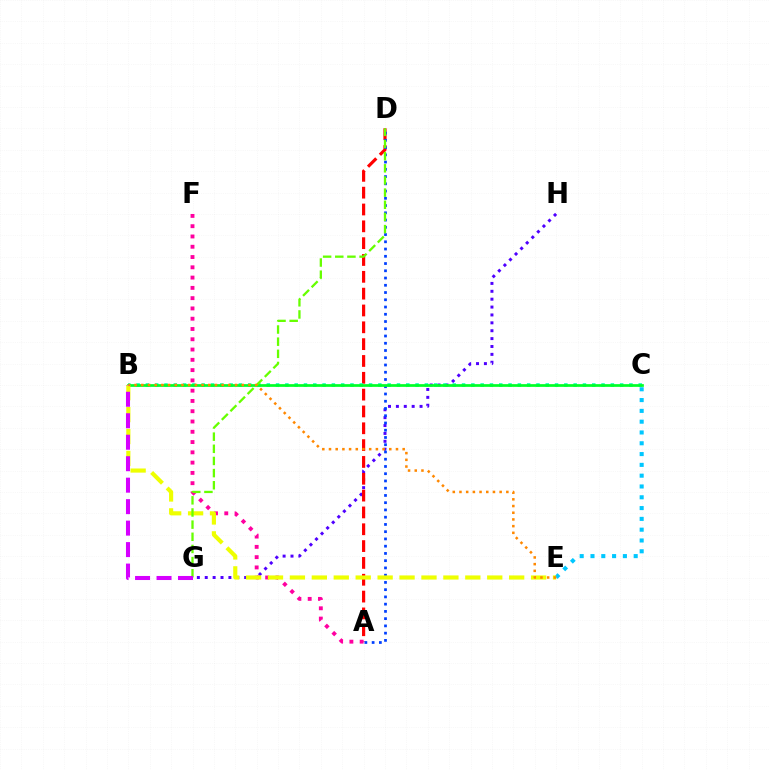{('G', 'H'): [{'color': '#4f00ff', 'line_style': 'dotted', 'thickness': 2.14}], ('A', 'D'): [{'color': '#ff0000', 'line_style': 'dashed', 'thickness': 2.29}, {'color': '#003fff', 'line_style': 'dotted', 'thickness': 1.97}], ('C', 'E'): [{'color': '#00c7ff', 'line_style': 'dotted', 'thickness': 2.93}], ('A', 'F'): [{'color': '#ff00a0', 'line_style': 'dotted', 'thickness': 2.79}], ('B', 'C'): [{'color': '#00ffaf', 'line_style': 'dotted', 'thickness': 2.53}, {'color': '#00ff27', 'line_style': 'solid', 'thickness': 1.95}], ('B', 'E'): [{'color': '#eeff00', 'line_style': 'dashed', 'thickness': 2.98}, {'color': '#ff8800', 'line_style': 'dotted', 'thickness': 1.82}], ('D', 'G'): [{'color': '#66ff00', 'line_style': 'dashed', 'thickness': 1.65}], ('B', 'G'): [{'color': '#d600ff', 'line_style': 'dashed', 'thickness': 2.92}]}